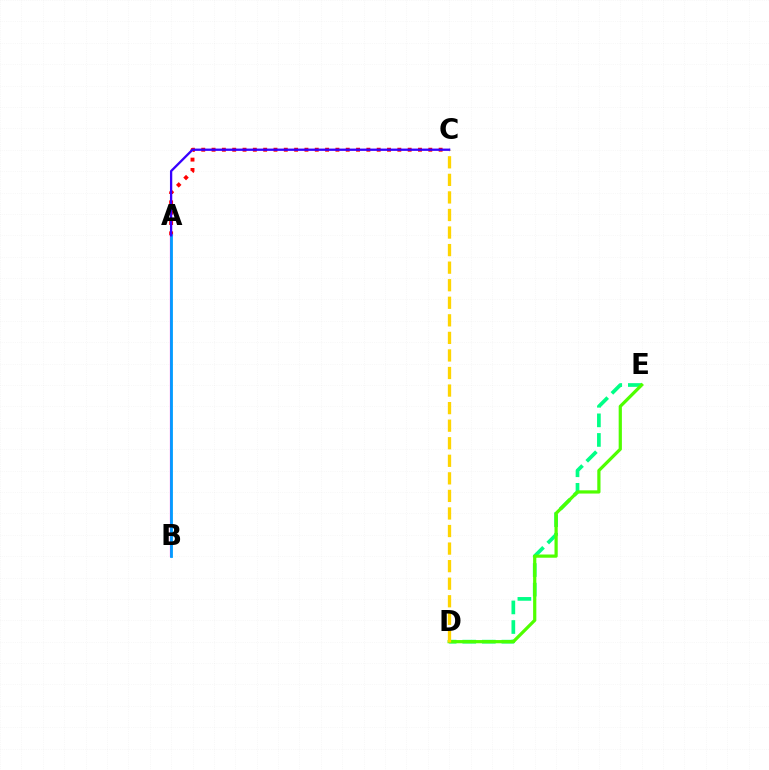{('D', 'E'): [{'color': '#00ff86', 'line_style': 'dashed', 'thickness': 2.66}, {'color': '#4fff00', 'line_style': 'solid', 'thickness': 2.32}], ('A', 'C'): [{'color': '#ff0000', 'line_style': 'dotted', 'thickness': 2.8}, {'color': '#3700ff', 'line_style': 'solid', 'thickness': 1.66}], ('C', 'D'): [{'color': '#ffd500', 'line_style': 'dashed', 'thickness': 2.39}], ('A', 'B'): [{'color': '#ff00ed', 'line_style': 'solid', 'thickness': 1.57}, {'color': '#009eff', 'line_style': 'solid', 'thickness': 2.01}]}